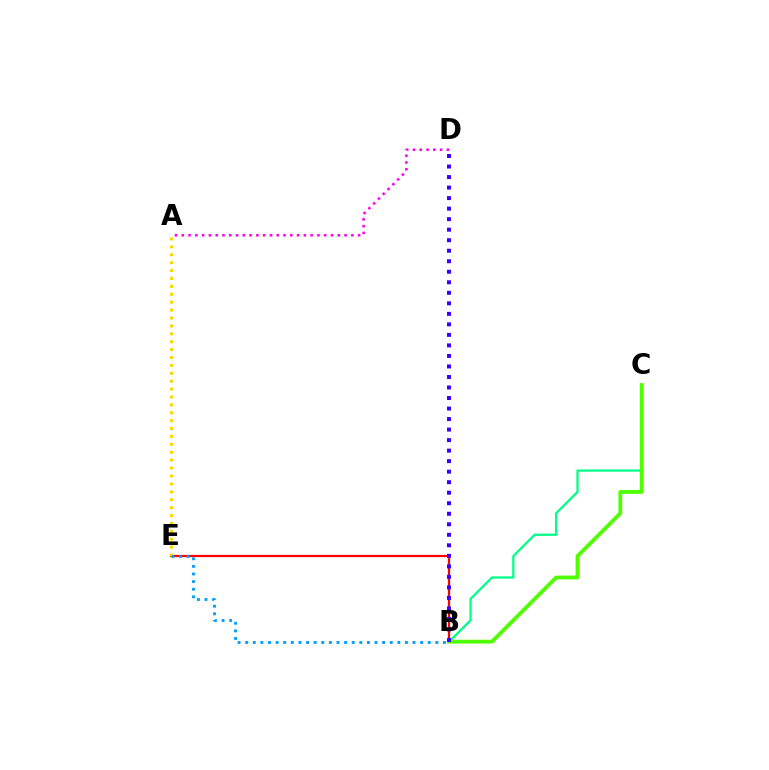{('B', 'C'): [{'color': '#00ff86', 'line_style': 'solid', 'thickness': 1.63}, {'color': '#4fff00', 'line_style': 'solid', 'thickness': 2.75}], ('B', 'E'): [{'color': '#ff0000', 'line_style': 'solid', 'thickness': 1.62}, {'color': '#009eff', 'line_style': 'dotted', 'thickness': 2.07}], ('A', 'E'): [{'color': '#ffd500', 'line_style': 'dotted', 'thickness': 2.15}], ('A', 'D'): [{'color': '#ff00ed', 'line_style': 'dotted', 'thickness': 1.84}], ('B', 'D'): [{'color': '#3700ff', 'line_style': 'dotted', 'thickness': 2.86}]}